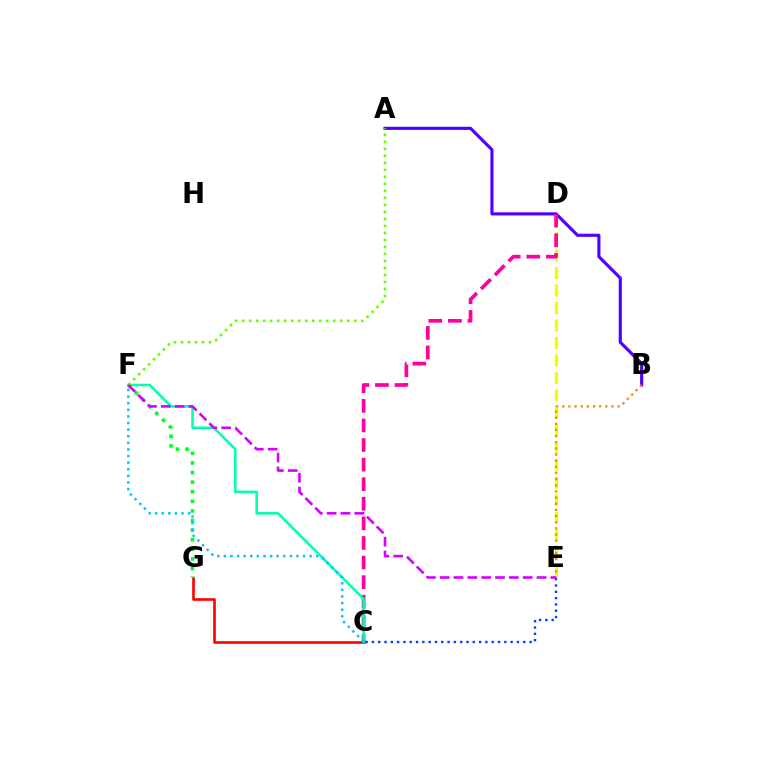{('D', 'E'): [{'color': '#eeff00', 'line_style': 'dashed', 'thickness': 2.37}], ('A', 'B'): [{'color': '#4f00ff', 'line_style': 'solid', 'thickness': 2.25}], ('B', 'E'): [{'color': '#ff8800', 'line_style': 'dotted', 'thickness': 1.67}], ('C', 'D'): [{'color': '#ff00a0', 'line_style': 'dashed', 'thickness': 2.66}], ('C', 'G'): [{'color': '#ff0000', 'line_style': 'solid', 'thickness': 1.88}], ('C', 'F'): [{'color': '#00ffaf', 'line_style': 'solid', 'thickness': 1.85}, {'color': '#00c7ff', 'line_style': 'dotted', 'thickness': 1.79}], ('F', 'G'): [{'color': '#00ff27', 'line_style': 'dotted', 'thickness': 2.61}], ('A', 'F'): [{'color': '#66ff00', 'line_style': 'dotted', 'thickness': 1.9}], ('C', 'E'): [{'color': '#003fff', 'line_style': 'dotted', 'thickness': 1.71}], ('E', 'F'): [{'color': '#d600ff', 'line_style': 'dashed', 'thickness': 1.88}]}